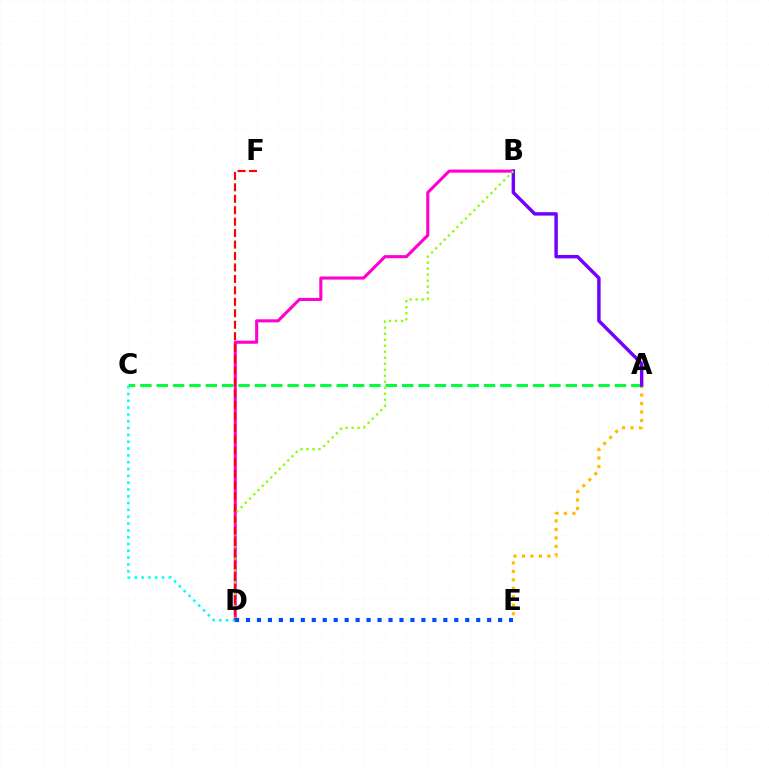{('A', 'E'): [{'color': '#ffbd00', 'line_style': 'dotted', 'thickness': 2.3}], ('B', 'D'): [{'color': '#ff00cf', 'line_style': 'solid', 'thickness': 2.22}, {'color': '#84ff00', 'line_style': 'dotted', 'thickness': 1.63}], ('A', 'C'): [{'color': '#00ff39', 'line_style': 'dashed', 'thickness': 2.22}], ('A', 'B'): [{'color': '#7200ff', 'line_style': 'solid', 'thickness': 2.47}], ('C', 'D'): [{'color': '#00fff6', 'line_style': 'dotted', 'thickness': 1.85}], ('D', 'F'): [{'color': '#ff0000', 'line_style': 'dashed', 'thickness': 1.56}], ('D', 'E'): [{'color': '#004bff', 'line_style': 'dotted', 'thickness': 2.98}]}